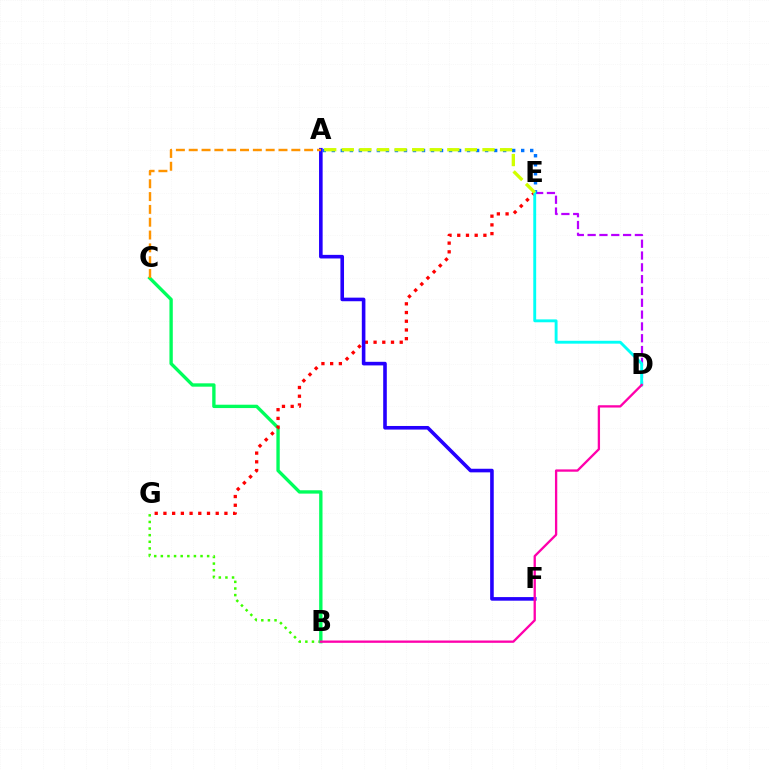{('B', 'G'): [{'color': '#3dff00', 'line_style': 'dotted', 'thickness': 1.8}], ('D', 'E'): [{'color': '#b900ff', 'line_style': 'dashed', 'thickness': 1.61}, {'color': '#00fff6', 'line_style': 'solid', 'thickness': 2.08}], ('B', 'C'): [{'color': '#00ff5c', 'line_style': 'solid', 'thickness': 2.41}], ('E', 'G'): [{'color': '#ff0000', 'line_style': 'dotted', 'thickness': 2.37}], ('A', 'E'): [{'color': '#0074ff', 'line_style': 'dotted', 'thickness': 2.45}, {'color': '#d1ff00', 'line_style': 'dashed', 'thickness': 2.39}], ('A', 'F'): [{'color': '#2500ff', 'line_style': 'solid', 'thickness': 2.59}], ('A', 'C'): [{'color': '#ff9400', 'line_style': 'dashed', 'thickness': 1.74}], ('B', 'D'): [{'color': '#ff00ac', 'line_style': 'solid', 'thickness': 1.67}]}